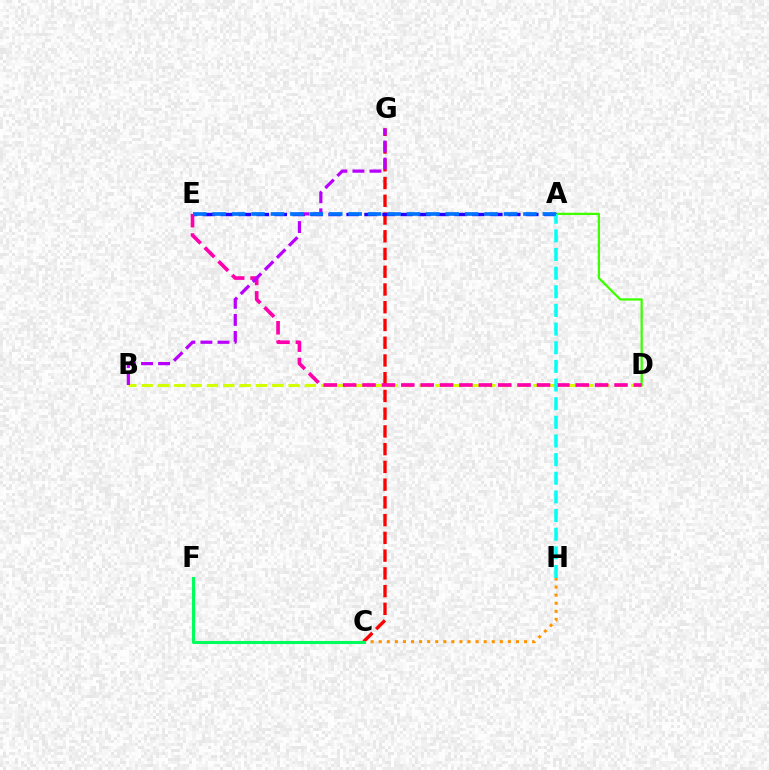{('B', 'D'): [{'color': '#d1ff00', 'line_style': 'dashed', 'thickness': 2.22}], ('C', 'H'): [{'color': '#ff9400', 'line_style': 'dotted', 'thickness': 2.19}], ('C', 'G'): [{'color': '#ff0000', 'line_style': 'dashed', 'thickness': 2.41}], ('A', 'D'): [{'color': '#3dff00', 'line_style': 'solid', 'thickness': 1.64}], ('D', 'E'): [{'color': '#ff00ac', 'line_style': 'dashed', 'thickness': 2.63}], ('A', 'E'): [{'color': '#2500ff', 'line_style': 'dashed', 'thickness': 2.44}, {'color': '#0074ff', 'line_style': 'dashed', 'thickness': 2.64}], ('B', 'G'): [{'color': '#b900ff', 'line_style': 'dashed', 'thickness': 2.32}], ('A', 'H'): [{'color': '#00fff6', 'line_style': 'dashed', 'thickness': 2.53}], ('C', 'F'): [{'color': '#00ff5c', 'line_style': 'solid', 'thickness': 2.22}]}